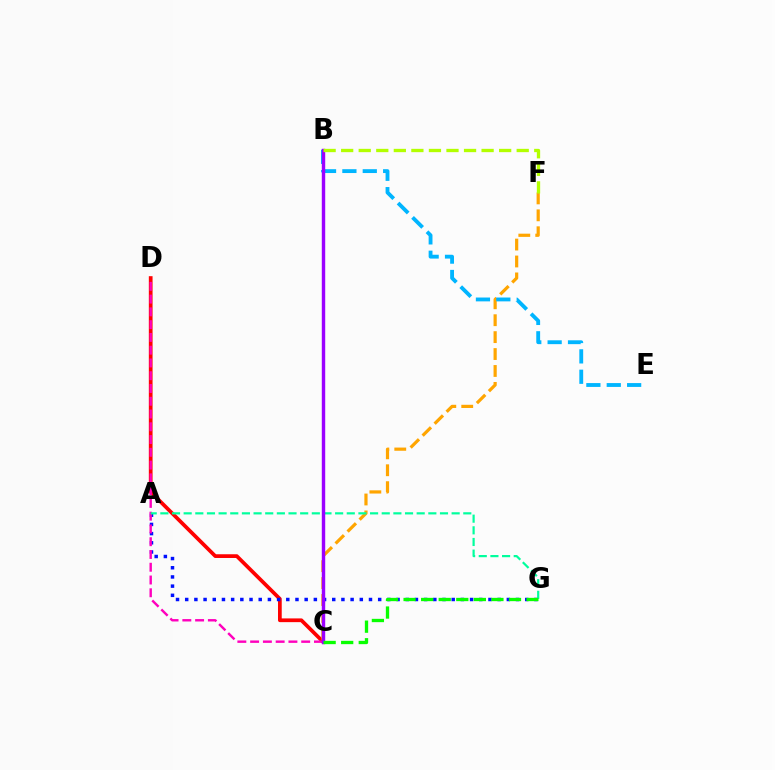{('C', 'D'): [{'color': '#ff0000', 'line_style': 'solid', 'thickness': 2.69}, {'color': '#ff00bd', 'line_style': 'dashed', 'thickness': 1.73}], ('C', 'F'): [{'color': '#ffa500', 'line_style': 'dashed', 'thickness': 2.3}], ('A', 'G'): [{'color': '#0010ff', 'line_style': 'dotted', 'thickness': 2.5}, {'color': '#00ff9d', 'line_style': 'dashed', 'thickness': 1.58}], ('B', 'E'): [{'color': '#00b5ff', 'line_style': 'dashed', 'thickness': 2.77}], ('B', 'C'): [{'color': '#9b00ff', 'line_style': 'solid', 'thickness': 2.46}], ('C', 'G'): [{'color': '#08ff00', 'line_style': 'dashed', 'thickness': 2.39}], ('B', 'F'): [{'color': '#b3ff00', 'line_style': 'dashed', 'thickness': 2.38}]}